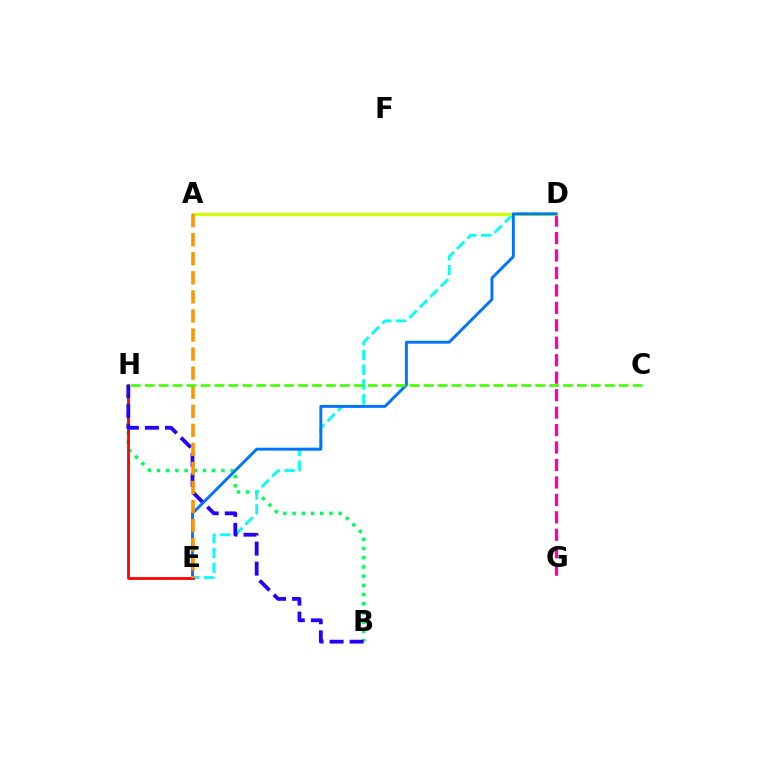{('A', 'D'): [{'color': '#b900ff', 'line_style': 'dashed', 'thickness': 1.9}, {'color': '#d1ff00', 'line_style': 'solid', 'thickness': 2.28}], ('B', 'H'): [{'color': '#00ff5c', 'line_style': 'dotted', 'thickness': 2.5}, {'color': '#2500ff', 'line_style': 'dashed', 'thickness': 2.72}], ('D', 'G'): [{'color': '#ff00ac', 'line_style': 'dashed', 'thickness': 2.37}], ('D', 'E'): [{'color': '#00fff6', 'line_style': 'dashed', 'thickness': 2.01}, {'color': '#0074ff', 'line_style': 'solid', 'thickness': 2.09}], ('E', 'H'): [{'color': '#ff0000', 'line_style': 'solid', 'thickness': 2.01}], ('A', 'E'): [{'color': '#ff9400', 'line_style': 'dashed', 'thickness': 2.59}], ('C', 'H'): [{'color': '#3dff00', 'line_style': 'dashed', 'thickness': 1.89}]}